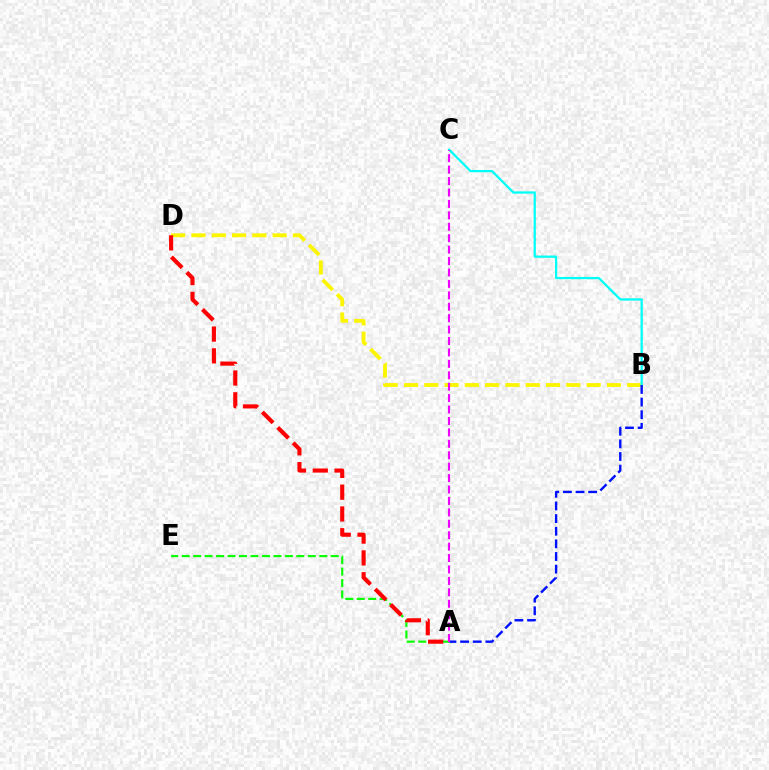{('A', 'E'): [{'color': '#08ff00', 'line_style': 'dashed', 'thickness': 1.56}], ('B', 'D'): [{'color': '#fcf500', 'line_style': 'dashed', 'thickness': 2.76}], ('B', 'C'): [{'color': '#00fff6', 'line_style': 'solid', 'thickness': 1.63}], ('A', 'B'): [{'color': '#0010ff', 'line_style': 'dashed', 'thickness': 1.72}], ('A', 'D'): [{'color': '#ff0000', 'line_style': 'dashed', 'thickness': 2.96}], ('A', 'C'): [{'color': '#ee00ff', 'line_style': 'dashed', 'thickness': 1.55}]}